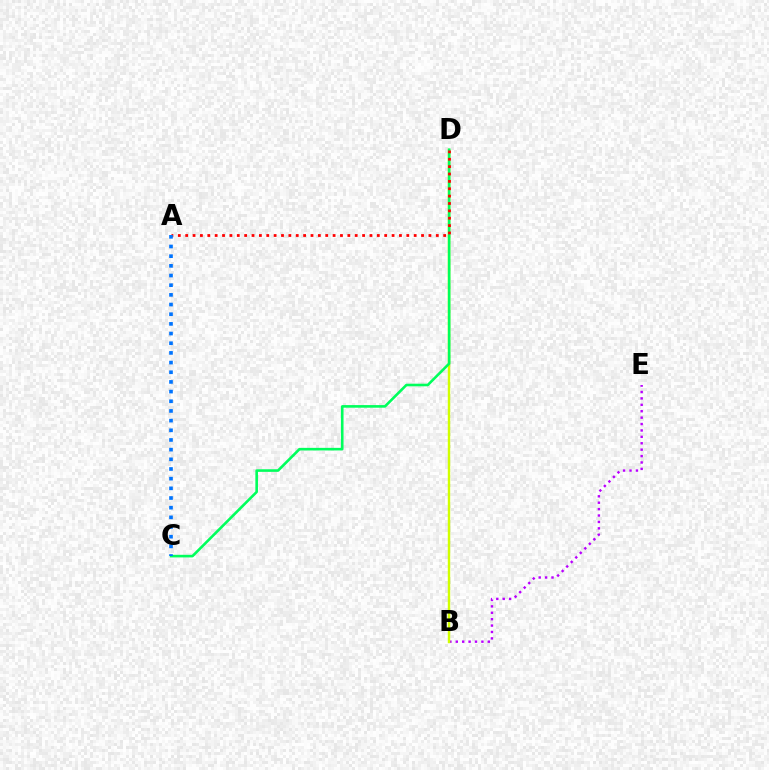{('B', 'E'): [{'color': '#b900ff', 'line_style': 'dotted', 'thickness': 1.74}], ('B', 'D'): [{'color': '#d1ff00', 'line_style': 'solid', 'thickness': 1.75}], ('C', 'D'): [{'color': '#00ff5c', 'line_style': 'solid', 'thickness': 1.88}], ('A', 'D'): [{'color': '#ff0000', 'line_style': 'dotted', 'thickness': 2.0}], ('A', 'C'): [{'color': '#0074ff', 'line_style': 'dotted', 'thickness': 2.63}]}